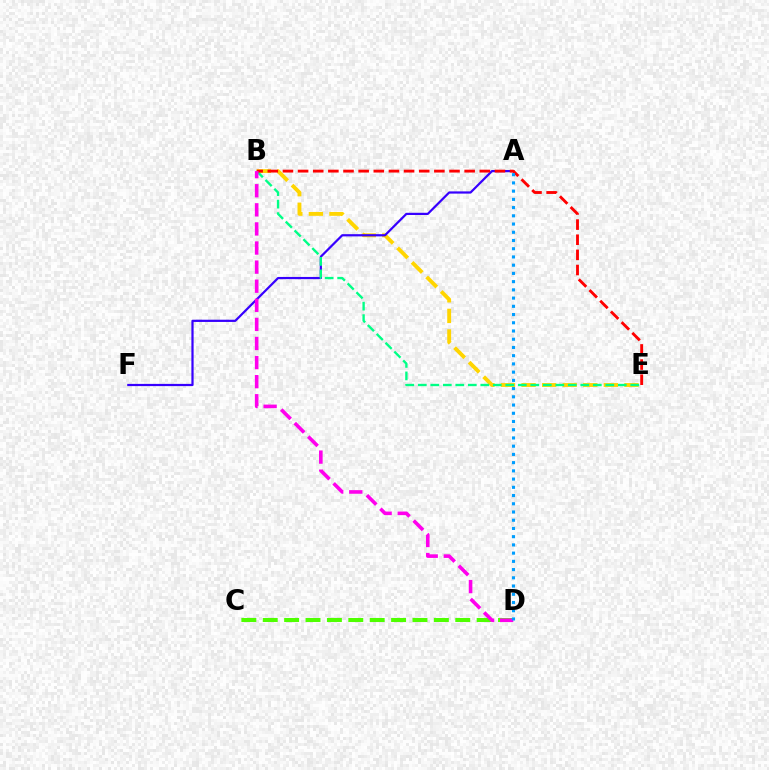{('C', 'D'): [{'color': '#4fff00', 'line_style': 'dashed', 'thickness': 2.91}], ('B', 'E'): [{'color': '#ffd500', 'line_style': 'dashed', 'thickness': 2.79}, {'color': '#00ff86', 'line_style': 'dashed', 'thickness': 1.7}, {'color': '#ff0000', 'line_style': 'dashed', 'thickness': 2.06}], ('A', 'F'): [{'color': '#3700ff', 'line_style': 'solid', 'thickness': 1.6}], ('B', 'D'): [{'color': '#ff00ed', 'line_style': 'dashed', 'thickness': 2.59}], ('A', 'D'): [{'color': '#009eff', 'line_style': 'dotted', 'thickness': 2.24}]}